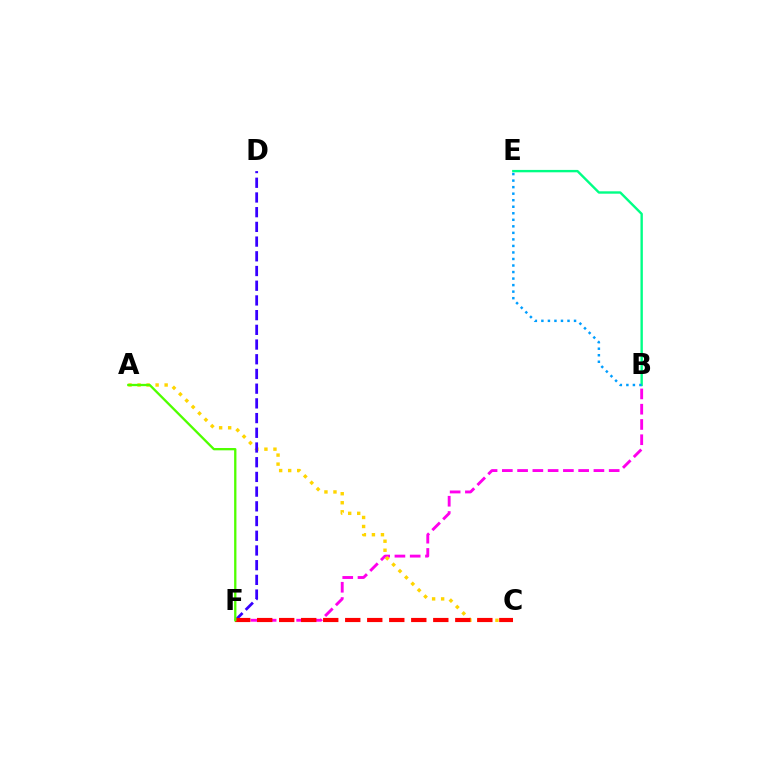{('B', 'F'): [{'color': '#ff00ed', 'line_style': 'dashed', 'thickness': 2.07}], ('A', 'C'): [{'color': '#ffd500', 'line_style': 'dotted', 'thickness': 2.45}], ('B', 'E'): [{'color': '#00ff86', 'line_style': 'solid', 'thickness': 1.72}, {'color': '#009eff', 'line_style': 'dotted', 'thickness': 1.77}], ('D', 'F'): [{'color': '#3700ff', 'line_style': 'dashed', 'thickness': 2.0}], ('C', 'F'): [{'color': '#ff0000', 'line_style': 'dashed', 'thickness': 2.99}], ('A', 'F'): [{'color': '#4fff00', 'line_style': 'solid', 'thickness': 1.66}]}